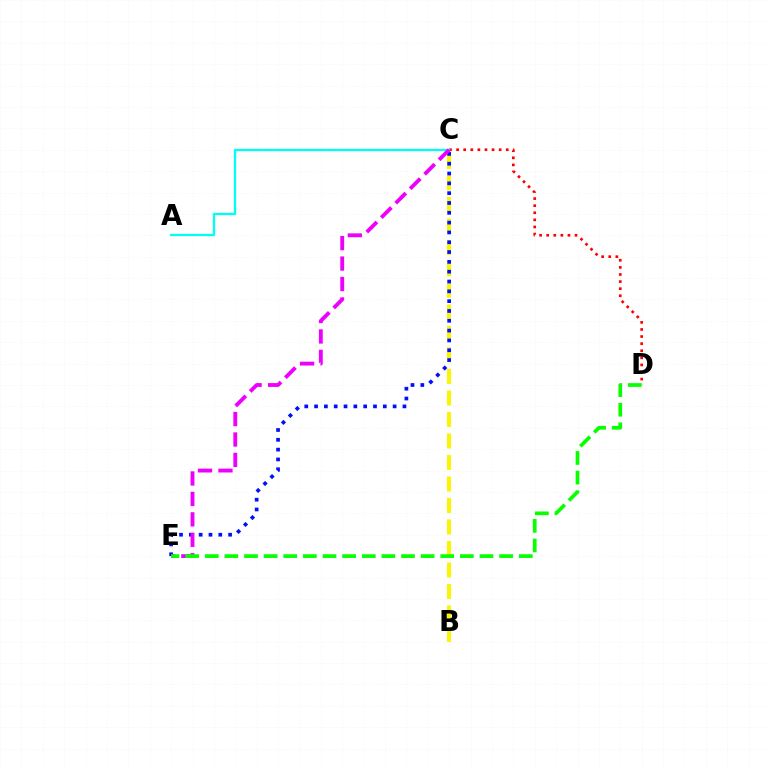{('C', 'D'): [{'color': '#ff0000', 'line_style': 'dotted', 'thickness': 1.93}], ('B', 'C'): [{'color': '#fcf500', 'line_style': 'dashed', 'thickness': 2.92}], ('C', 'E'): [{'color': '#0010ff', 'line_style': 'dotted', 'thickness': 2.67}, {'color': '#ee00ff', 'line_style': 'dashed', 'thickness': 2.78}], ('A', 'C'): [{'color': '#00fff6', 'line_style': 'solid', 'thickness': 1.63}], ('D', 'E'): [{'color': '#08ff00', 'line_style': 'dashed', 'thickness': 2.67}]}